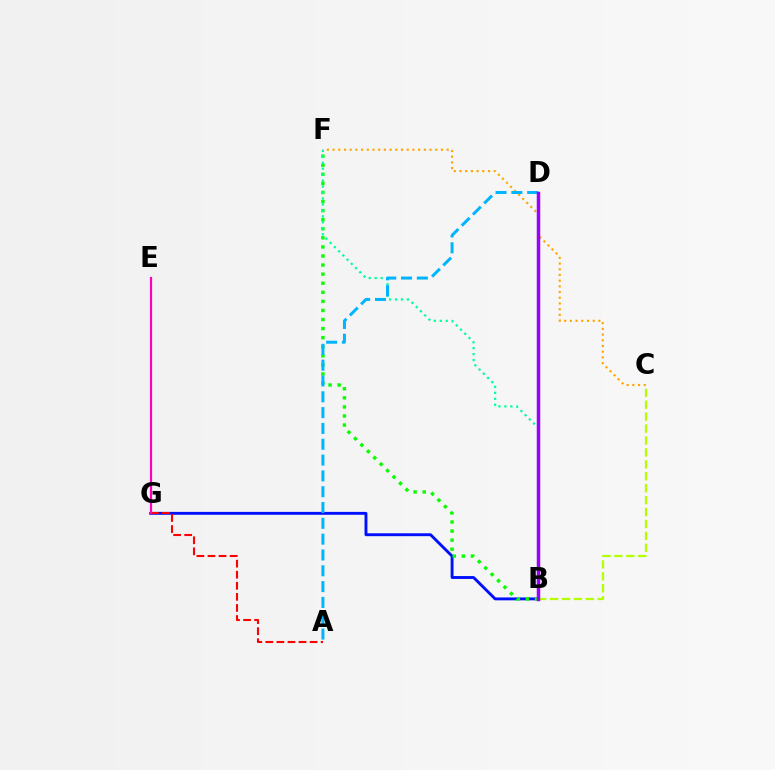{('B', 'G'): [{'color': '#0010ff', 'line_style': 'solid', 'thickness': 2.08}], ('A', 'G'): [{'color': '#ff0000', 'line_style': 'dashed', 'thickness': 1.5}], ('E', 'G'): [{'color': '#ff00bd', 'line_style': 'solid', 'thickness': 1.58}], ('B', 'F'): [{'color': '#08ff00', 'line_style': 'dotted', 'thickness': 2.47}, {'color': '#00ff9d', 'line_style': 'dotted', 'thickness': 1.62}], ('C', 'F'): [{'color': '#ffa500', 'line_style': 'dotted', 'thickness': 1.55}], ('B', 'C'): [{'color': '#b3ff00', 'line_style': 'dashed', 'thickness': 1.62}], ('A', 'D'): [{'color': '#00b5ff', 'line_style': 'dashed', 'thickness': 2.15}], ('B', 'D'): [{'color': '#9b00ff', 'line_style': 'solid', 'thickness': 2.51}]}